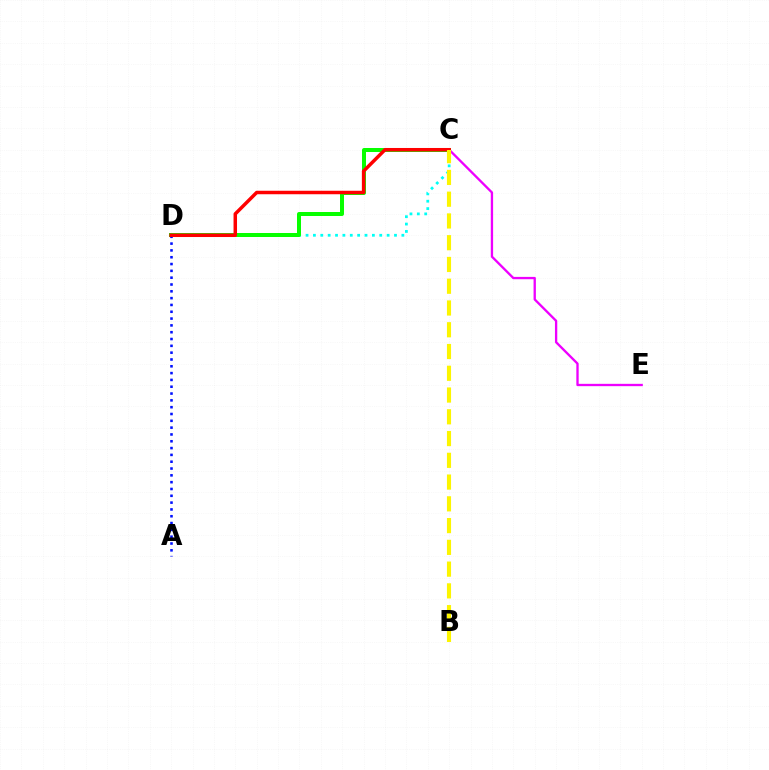{('C', 'D'): [{'color': '#00fff6', 'line_style': 'dotted', 'thickness': 2.0}, {'color': '#08ff00', 'line_style': 'solid', 'thickness': 2.88}, {'color': '#ff0000', 'line_style': 'solid', 'thickness': 2.51}], ('C', 'E'): [{'color': '#ee00ff', 'line_style': 'solid', 'thickness': 1.67}], ('A', 'D'): [{'color': '#0010ff', 'line_style': 'dotted', 'thickness': 1.85}], ('B', 'C'): [{'color': '#fcf500', 'line_style': 'dashed', 'thickness': 2.96}]}